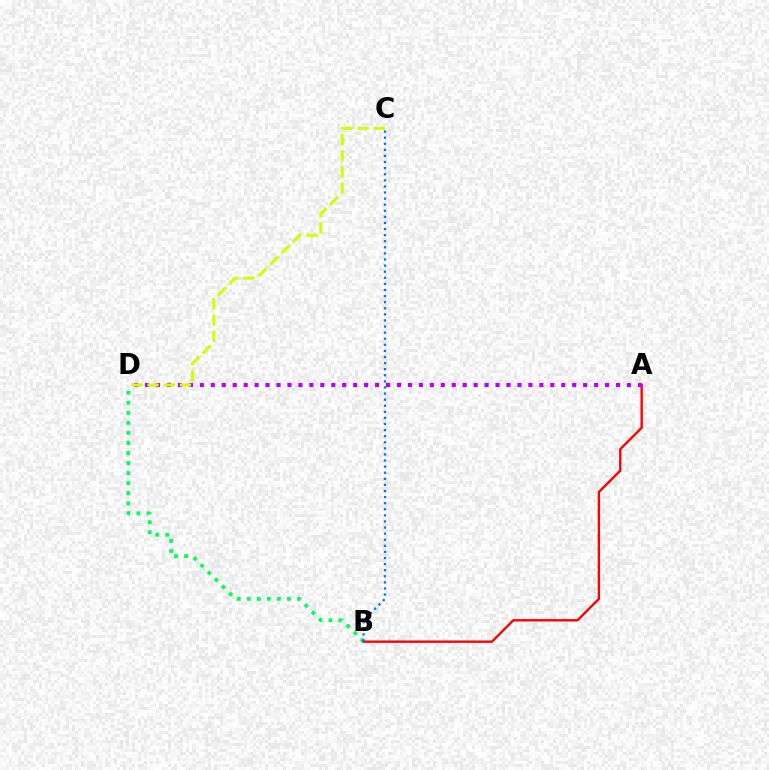{('B', 'D'): [{'color': '#00ff5c', 'line_style': 'dotted', 'thickness': 2.73}], ('A', 'B'): [{'color': '#ff0000', 'line_style': 'solid', 'thickness': 1.7}], ('B', 'C'): [{'color': '#0074ff', 'line_style': 'dotted', 'thickness': 1.66}], ('A', 'D'): [{'color': '#b900ff', 'line_style': 'dotted', 'thickness': 2.98}], ('C', 'D'): [{'color': '#d1ff00', 'line_style': 'dashed', 'thickness': 2.2}]}